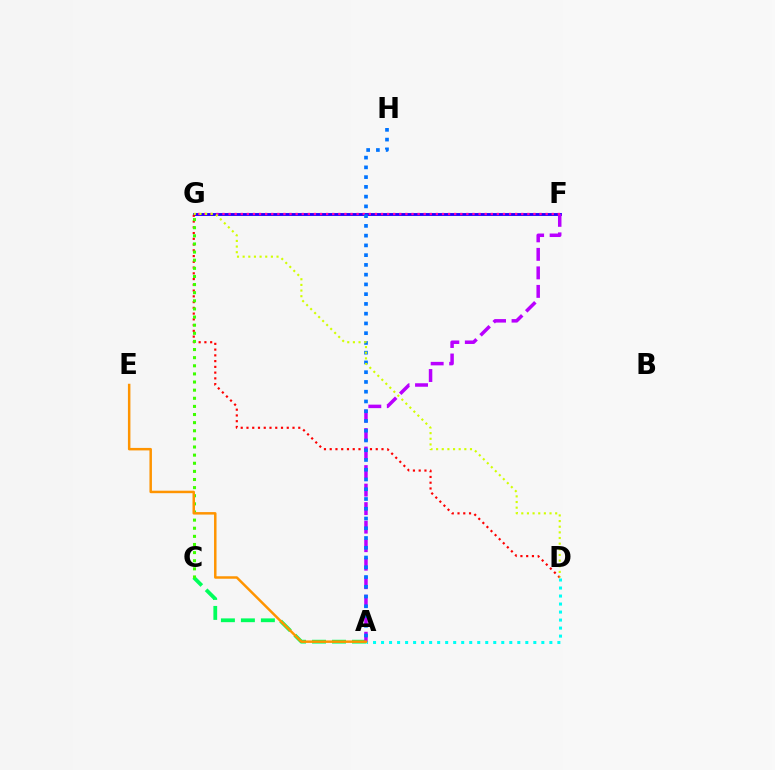{('F', 'G'): [{'color': '#2500ff', 'line_style': 'solid', 'thickness': 2.08}, {'color': '#ff00ac', 'line_style': 'dotted', 'thickness': 1.66}], ('A', 'C'): [{'color': '#00ff5c', 'line_style': 'dashed', 'thickness': 2.72}], ('A', 'D'): [{'color': '#00fff6', 'line_style': 'dotted', 'thickness': 2.18}], ('D', 'G'): [{'color': '#ff0000', 'line_style': 'dotted', 'thickness': 1.56}, {'color': '#d1ff00', 'line_style': 'dotted', 'thickness': 1.53}], ('C', 'G'): [{'color': '#3dff00', 'line_style': 'dotted', 'thickness': 2.21}], ('A', 'F'): [{'color': '#b900ff', 'line_style': 'dashed', 'thickness': 2.52}], ('A', 'H'): [{'color': '#0074ff', 'line_style': 'dotted', 'thickness': 2.65}], ('A', 'E'): [{'color': '#ff9400', 'line_style': 'solid', 'thickness': 1.79}]}